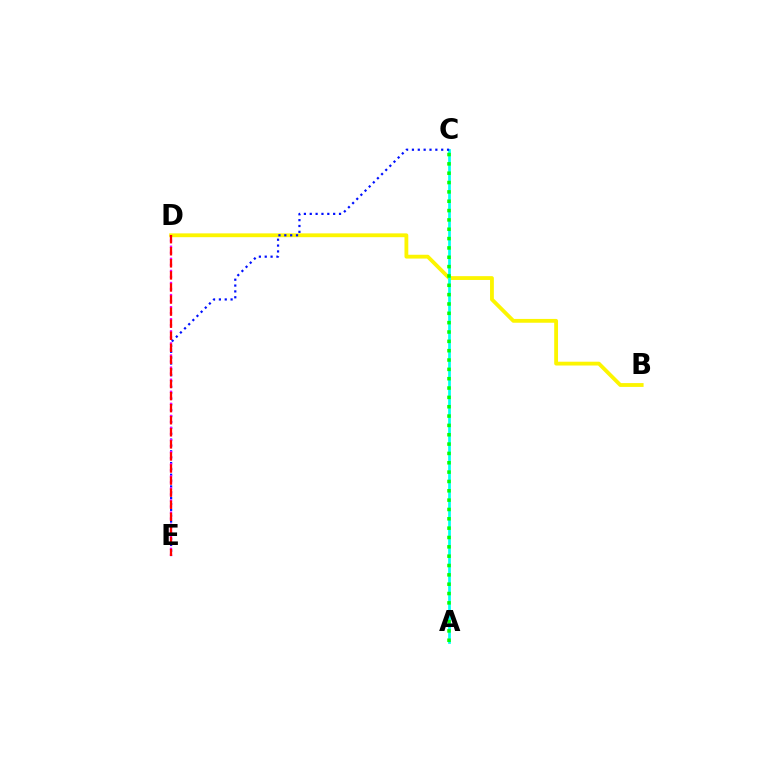{('B', 'D'): [{'color': '#fcf500', 'line_style': 'solid', 'thickness': 2.75}], ('A', 'C'): [{'color': '#00fff6', 'line_style': 'solid', 'thickness': 1.97}, {'color': '#08ff00', 'line_style': 'dotted', 'thickness': 2.54}], ('C', 'E'): [{'color': '#0010ff', 'line_style': 'dotted', 'thickness': 1.59}], ('D', 'E'): [{'color': '#ee00ff', 'line_style': 'dotted', 'thickness': 1.64}, {'color': '#ff0000', 'line_style': 'dashed', 'thickness': 1.64}]}